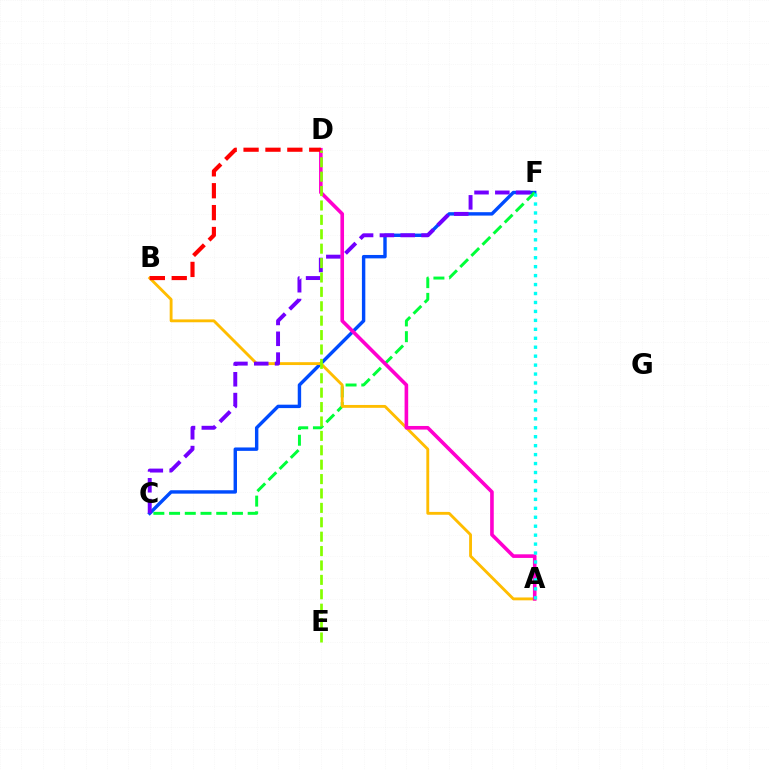{('C', 'F'): [{'color': '#004bff', 'line_style': 'solid', 'thickness': 2.46}, {'color': '#00ff39', 'line_style': 'dashed', 'thickness': 2.14}, {'color': '#7200ff', 'line_style': 'dashed', 'thickness': 2.83}], ('A', 'B'): [{'color': '#ffbd00', 'line_style': 'solid', 'thickness': 2.06}], ('A', 'D'): [{'color': '#ff00cf', 'line_style': 'solid', 'thickness': 2.6}], ('B', 'D'): [{'color': '#ff0000', 'line_style': 'dashed', 'thickness': 2.97}], ('D', 'E'): [{'color': '#84ff00', 'line_style': 'dashed', 'thickness': 1.96}], ('A', 'F'): [{'color': '#00fff6', 'line_style': 'dotted', 'thickness': 2.43}]}